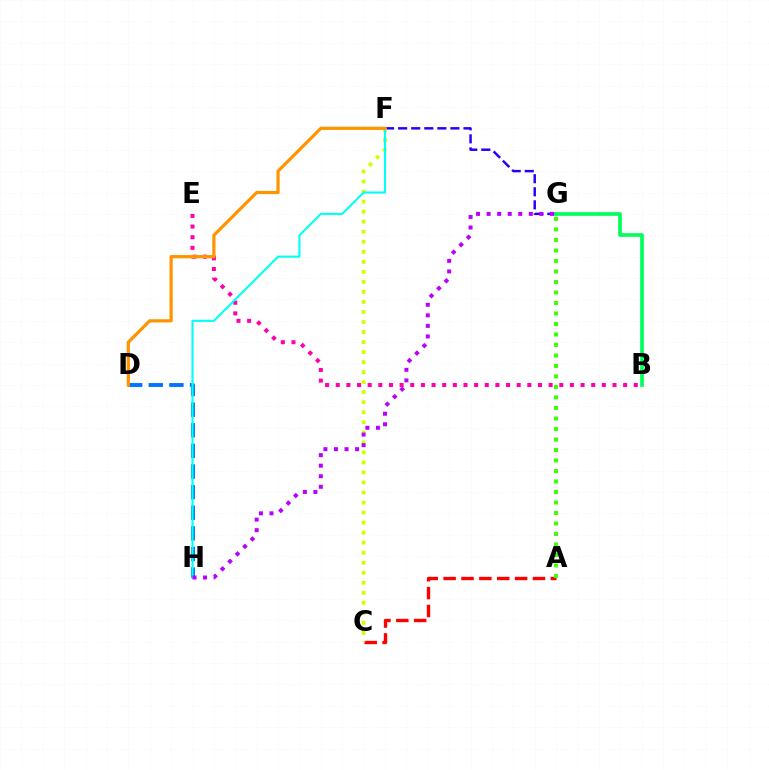{('B', 'E'): [{'color': '#ff00ac', 'line_style': 'dotted', 'thickness': 2.89}], ('A', 'C'): [{'color': '#ff0000', 'line_style': 'dashed', 'thickness': 2.43}], ('D', 'H'): [{'color': '#0074ff', 'line_style': 'dashed', 'thickness': 2.8}], ('F', 'G'): [{'color': '#2500ff', 'line_style': 'dashed', 'thickness': 1.78}], ('C', 'F'): [{'color': '#d1ff00', 'line_style': 'dotted', 'thickness': 2.73}], ('F', 'H'): [{'color': '#00fff6', 'line_style': 'solid', 'thickness': 1.51}], ('G', 'H'): [{'color': '#b900ff', 'line_style': 'dotted', 'thickness': 2.87}], ('A', 'G'): [{'color': '#3dff00', 'line_style': 'dotted', 'thickness': 2.85}], ('D', 'F'): [{'color': '#ff9400', 'line_style': 'solid', 'thickness': 2.31}], ('B', 'G'): [{'color': '#00ff5c', 'line_style': 'solid', 'thickness': 2.65}]}